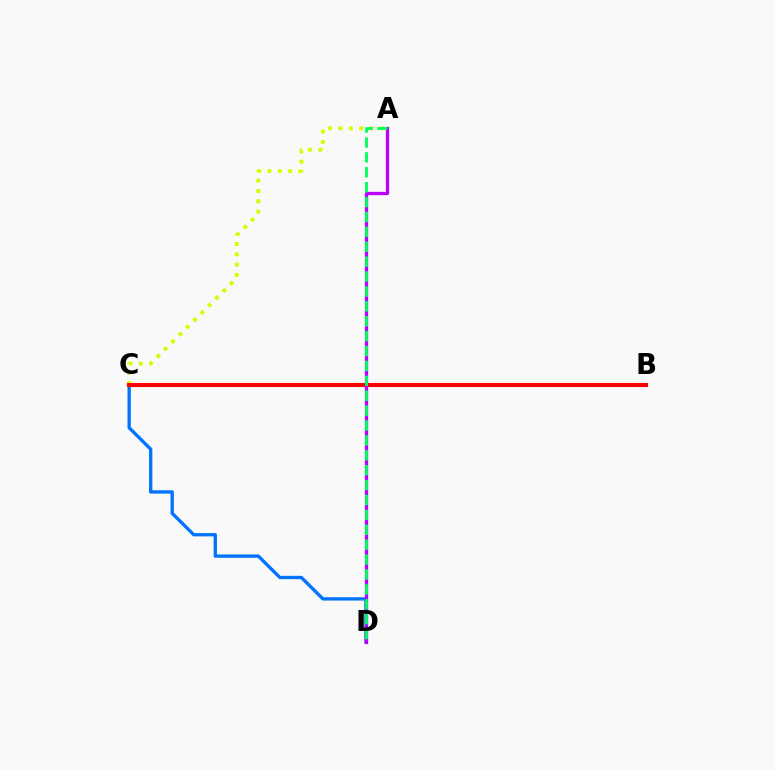{('C', 'D'): [{'color': '#0074ff', 'line_style': 'solid', 'thickness': 2.39}], ('A', 'C'): [{'color': '#d1ff00', 'line_style': 'dotted', 'thickness': 2.81}], ('B', 'C'): [{'color': '#ff0000', 'line_style': 'solid', 'thickness': 2.94}], ('A', 'D'): [{'color': '#b900ff', 'line_style': 'solid', 'thickness': 2.37}, {'color': '#00ff5c', 'line_style': 'dashed', 'thickness': 2.02}]}